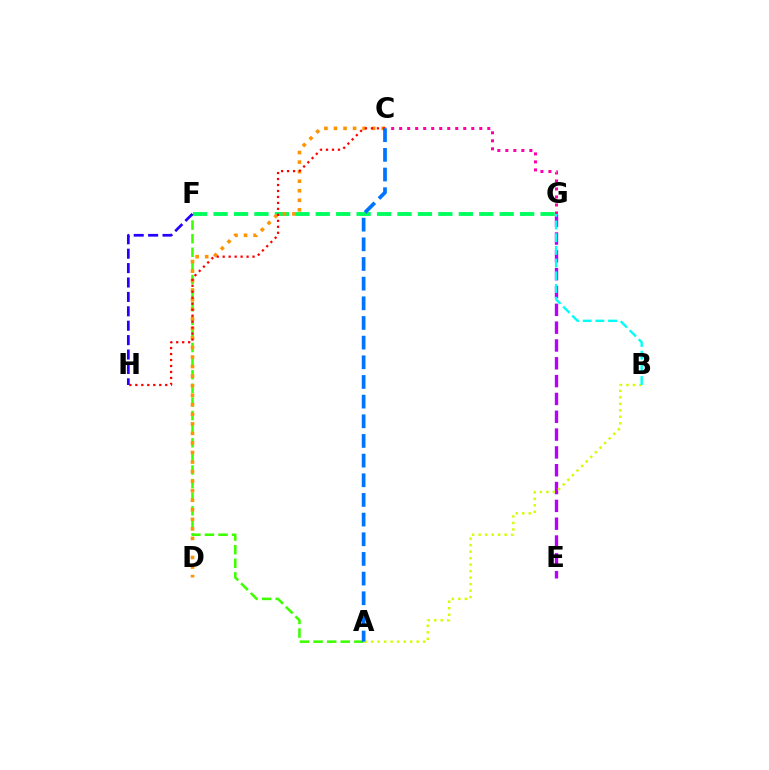{('F', 'G'): [{'color': '#00ff5c', 'line_style': 'dashed', 'thickness': 2.78}], ('A', 'F'): [{'color': '#3dff00', 'line_style': 'dashed', 'thickness': 1.85}], ('E', 'G'): [{'color': '#b900ff', 'line_style': 'dashed', 'thickness': 2.42}], ('C', 'G'): [{'color': '#ff00ac', 'line_style': 'dotted', 'thickness': 2.18}], ('C', 'D'): [{'color': '#ff9400', 'line_style': 'dotted', 'thickness': 2.59}], ('A', 'B'): [{'color': '#d1ff00', 'line_style': 'dotted', 'thickness': 1.77}], ('C', 'H'): [{'color': '#ff0000', 'line_style': 'dotted', 'thickness': 1.62}], ('A', 'C'): [{'color': '#0074ff', 'line_style': 'dashed', 'thickness': 2.67}], ('B', 'G'): [{'color': '#00fff6', 'line_style': 'dashed', 'thickness': 1.73}], ('F', 'H'): [{'color': '#2500ff', 'line_style': 'dashed', 'thickness': 1.96}]}